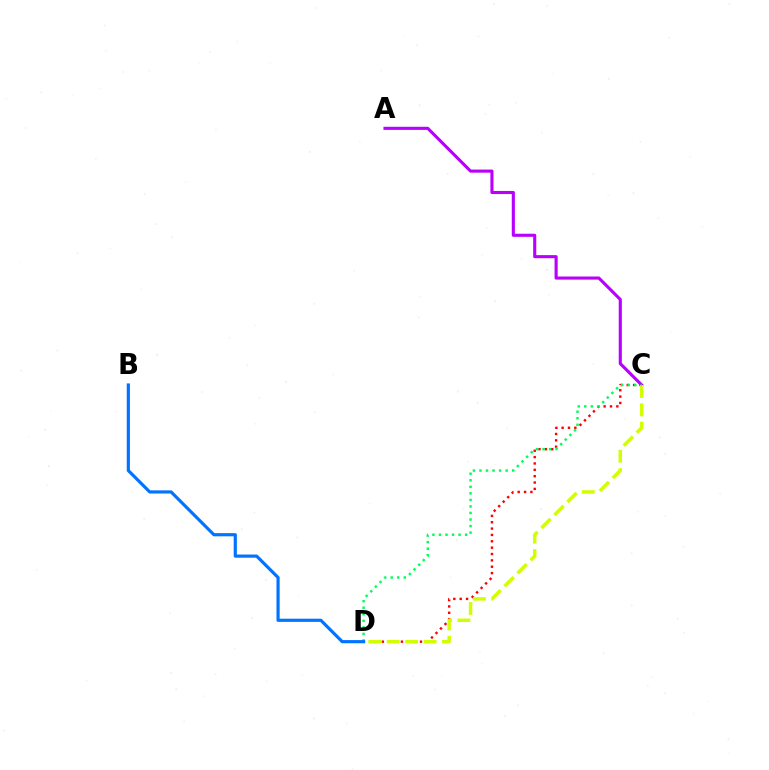{('C', 'D'): [{'color': '#ff0000', 'line_style': 'dotted', 'thickness': 1.73}, {'color': '#d1ff00', 'line_style': 'dashed', 'thickness': 2.5}, {'color': '#00ff5c', 'line_style': 'dotted', 'thickness': 1.78}], ('A', 'C'): [{'color': '#b900ff', 'line_style': 'solid', 'thickness': 2.24}], ('B', 'D'): [{'color': '#0074ff', 'line_style': 'solid', 'thickness': 2.28}]}